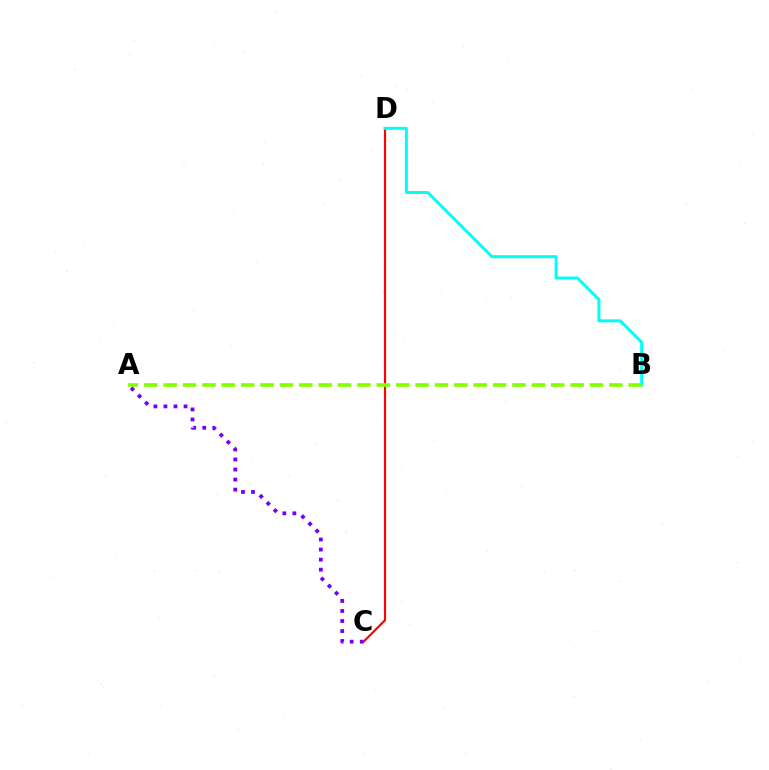{('C', 'D'): [{'color': '#ff0000', 'line_style': 'solid', 'thickness': 1.54}], ('B', 'D'): [{'color': '#00fff6', 'line_style': 'solid', 'thickness': 2.17}], ('A', 'B'): [{'color': '#84ff00', 'line_style': 'dashed', 'thickness': 2.63}], ('A', 'C'): [{'color': '#7200ff', 'line_style': 'dotted', 'thickness': 2.73}]}